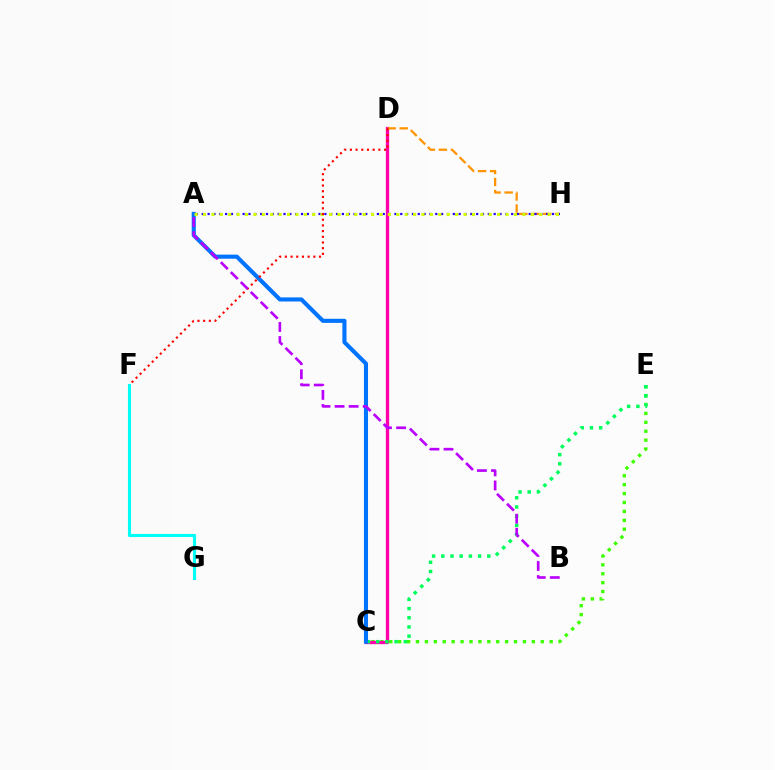{('C', 'E'): [{'color': '#3dff00', 'line_style': 'dotted', 'thickness': 2.42}, {'color': '#00ff5c', 'line_style': 'dotted', 'thickness': 2.5}], ('C', 'D'): [{'color': '#ff00ac', 'line_style': 'solid', 'thickness': 2.39}], ('F', 'G'): [{'color': '#00fff6', 'line_style': 'solid', 'thickness': 2.24}], ('D', 'H'): [{'color': '#ff9400', 'line_style': 'dashed', 'thickness': 1.63}], ('A', 'H'): [{'color': '#2500ff', 'line_style': 'dotted', 'thickness': 1.59}, {'color': '#d1ff00', 'line_style': 'dotted', 'thickness': 2.28}], ('A', 'C'): [{'color': '#0074ff', 'line_style': 'solid', 'thickness': 2.95}], ('D', 'F'): [{'color': '#ff0000', 'line_style': 'dotted', 'thickness': 1.55}], ('A', 'B'): [{'color': '#b900ff', 'line_style': 'dashed', 'thickness': 1.91}]}